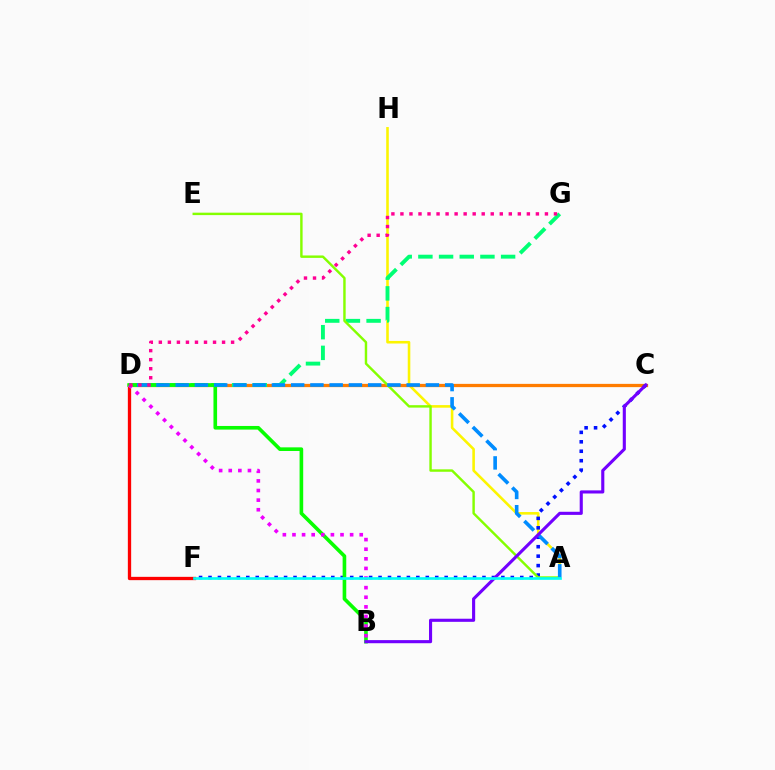{('A', 'H'): [{'color': '#fcf500', 'line_style': 'solid', 'thickness': 1.86}], ('D', 'F'): [{'color': '#ff0000', 'line_style': 'solid', 'thickness': 2.38}], ('C', 'D'): [{'color': '#ff7c00', 'line_style': 'solid', 'thickness': 2.35}], ('C', 'F'): [{'color': '#0010ff', 'line_style': 'dotted', 'thickness': 2.57}], ('D', 'G'): [{'color': '#00ff74', 'line_style': 'dashed', 'thickness': 2.81}, {'color': '#ff0094', 'line_style': 'dotted', 'thickness': 2.45}], ('B', 'D'): [{'color': '#08ff00', 'line_style': 'solid', 'thickness': 2.62}, {'color': '#ee00ff', 'line_style': 'dotted', 'thickness': 2.61}], ('A', 'E'): [{'color': '#84ff00', 'line_style': 'solid', 'thickness': 1.75}], ('A', 'D'): [{'color': '#008cff', 'line_style': 'dashed', 'thickness': 2.61}], ('B', 'C'): [{'color': '#7200ff', 'line_style': 'solid', 'thickness': 2.24}], ('A', 'F'): [{'color': '#00fff6', 'line_style': 'solid', 'thickness': 1.92}]}